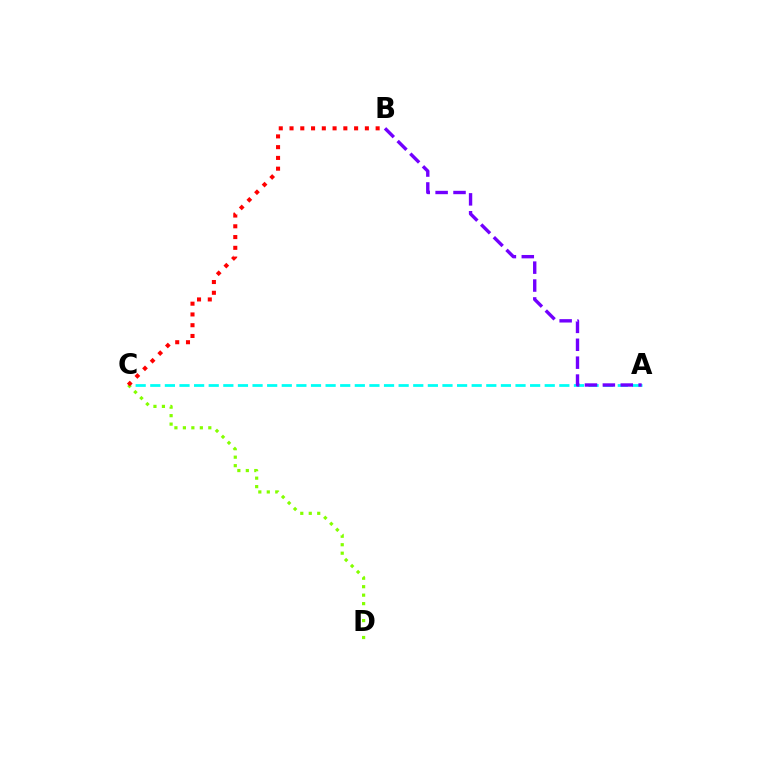{('A', 'C'): [{'color': '#00fff6', 'line_style': 'dashed', 'thickness': 1.98}], ('C', 'D'): [{'color': '#84ff00', 'line_style': 'dotted', 'thickness': 2.3}], ('B', 'C'): [{'color': '#ff0000', 'line_style': 'dotted', 'thickness': 2.92}], ('A', 'B'): [{'color': '#7200ff', 'line_style': 'dashed', 'thickness': 2.43}]}